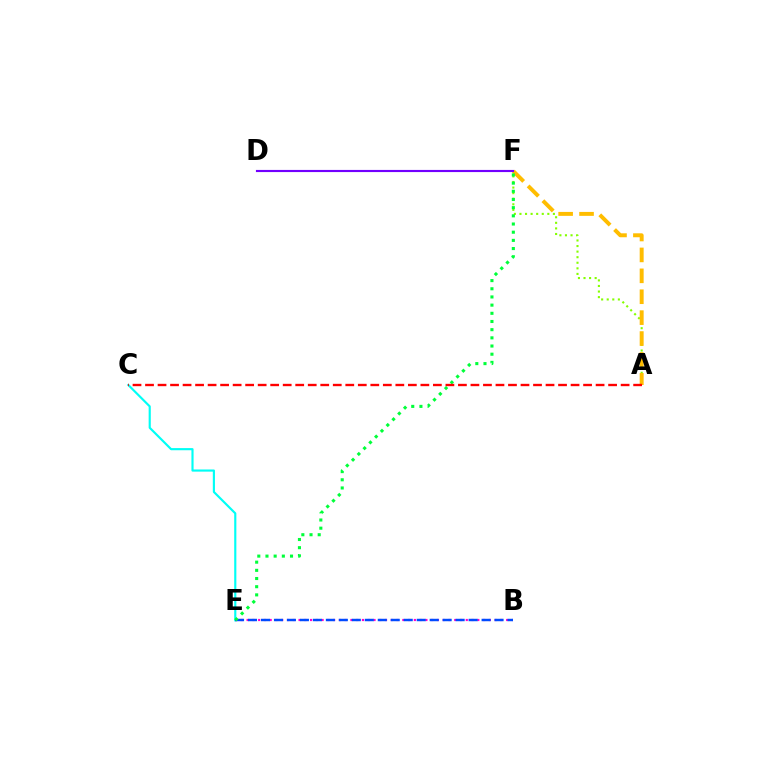{('C', 'E'): [{'color': '#00fff6', 'line_style': 'solid', 'thickness': 1.55}], ('A', 'F'): [{'color': '#84ff00', 'line_style': 'dotted', 'thickness': 1.51}, {'color': '#ffbd00', 'line_style': 'dashed', 'thickness': 2.84}], ('B', 'E'): [{'color': '#ff00cf', 'line_style': 'dotted', 'thickness': 1.57}, {'color': '#004bff', 'line_style': 'dashed', 'thickness': 1.76}], ('E', 'F'): [{'color': '#00ff39', 'line_style': 'dotted', 'thickness': 2.22}], ('A', 'C'): [{'color': '#ff0000', 'line_style': 'dashed', 'thickness': 1.7}], ('D', 'F'): [{'color': '#7200ff', 'line_style': 'solid', 'thickness': 1.55}]}